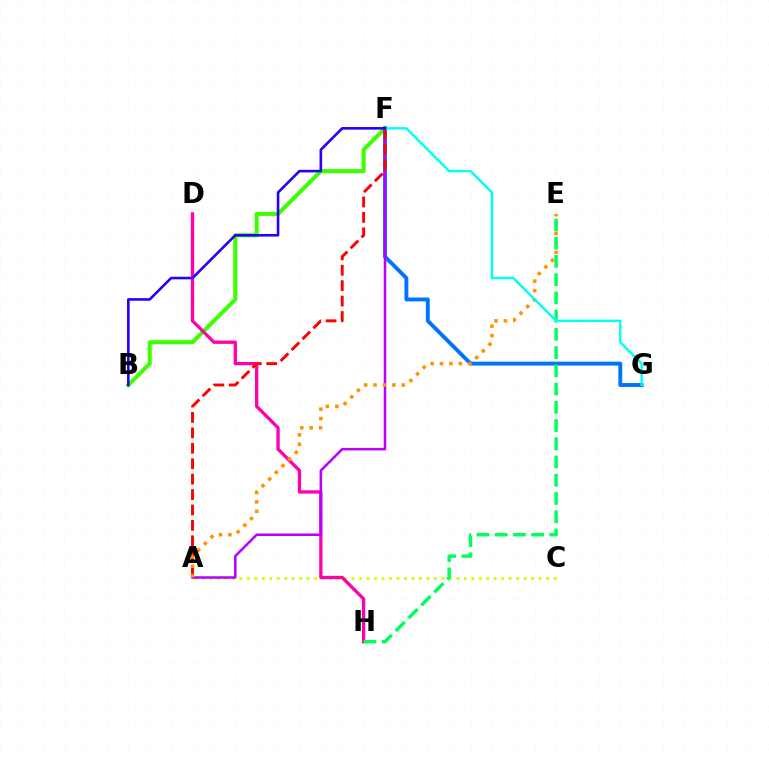{('A', 'C'): [{'color': '#d1ff00', 'line_style': 'dotted', 'thickness': 2.03}], ('B', 'F'): [{'color': '#3dff00', 'line_style': 'solid', 'thickness': 2.92}, {'color': '#2500ff', 'line_style': 'solid', 'thickness': 1.87}], ('D', 'H'): [{'color': '#ff00ac', 'line_style': 'solid', 'thickness': 2.37}], ('F', 'G'): [{'color': '#0074ff', 'line_style': 'solid', 'thickness': 2.81}, {'color': '#00fff6', 'line_style': 'solid', 'thickness': 1.73}], ('A', 'F'): [{'color': '#b900ff', 'line_style': 'solid', 'thickness': 1.82}, {'color': '#ff0000', 'line_style': 'dashed', 'thickness': 2.1}], ('A', 'E'): [{'color': '#ff9400', 'line_style': 'dotted', 'thickness': 2.56}], ('E', 'H'): [{'color': '#00ff5c', 'line_style': 'dashed', 'thickness': 2.48}]}